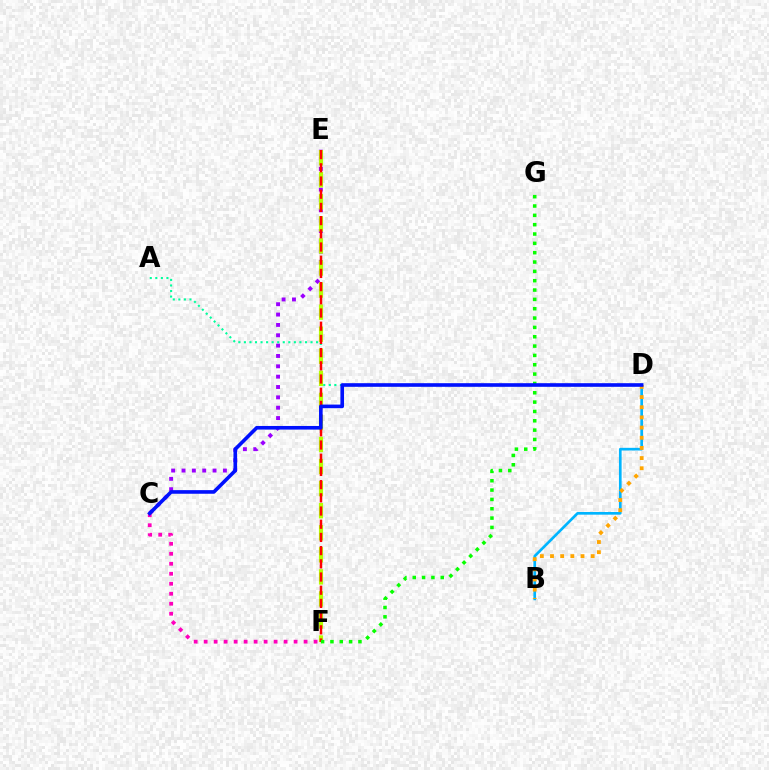{('C', 'E'): [{'color': '#9b00ff', 'line_style': 'dotted', 'thickness': 2.81}], ('B', 'D'): [{'color': '#00b5ff', 'line_style': 'solid', 'thickness': 1.92}, {'color': '#ffa500', 'line_style': 'dotted', 'thickness': 2.76}], ('A', 'D'): [{'color': '#00ff9d', 'line_style': 'dotted', 'thickness': 1.51}], ('C', 'F'): [{'color': '#ff00bd', 'line_style': 'dotted', 'thickness': 2.71}], ('E', 'F'): [{'color': '#b3ff00', 'line_style': 'dashed', 'thickness': 3.0}, {'color': '#ff0000', 'line_style': 'dashed', 'thickness': 1.79}], ('F', 'G'): [{'color': '#08ff00', 'line_style': 'dotted', 'thickness': 2.54}], ('C', 'D'): [{'color': '#0010ff', 'line_style': 'solid', 'thickness': 2.61}]}